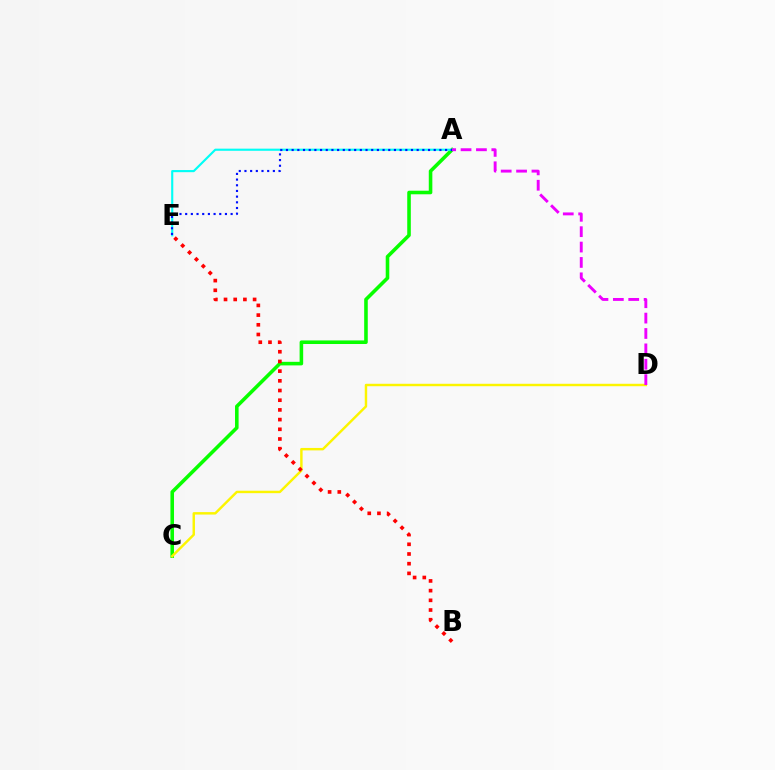{('A', 'C'): [{'color': '#08ff00', 'line_style': 'solid', 'thickness': 2.57}], ('A', 'E'): [{'color': '#00fff6', 'line_style': 'solid', 'thickness': 1.54}, {'color': '#0010ff', 'line_style': 'dotted', 'thickness': 1.54}], ('C', 'D'): [{'color': '#fcf500', 'line_style': 'solid', 'thickness': 1.76}], ('A', 'D'): [{'color': '#ee00ff', 'line_style': 'dashed', 'thickness': 2.09}], ('B', 'E'): [{'color': '#ff0000', 'line_style': 'dotted', 'thickness': 2.63}]}